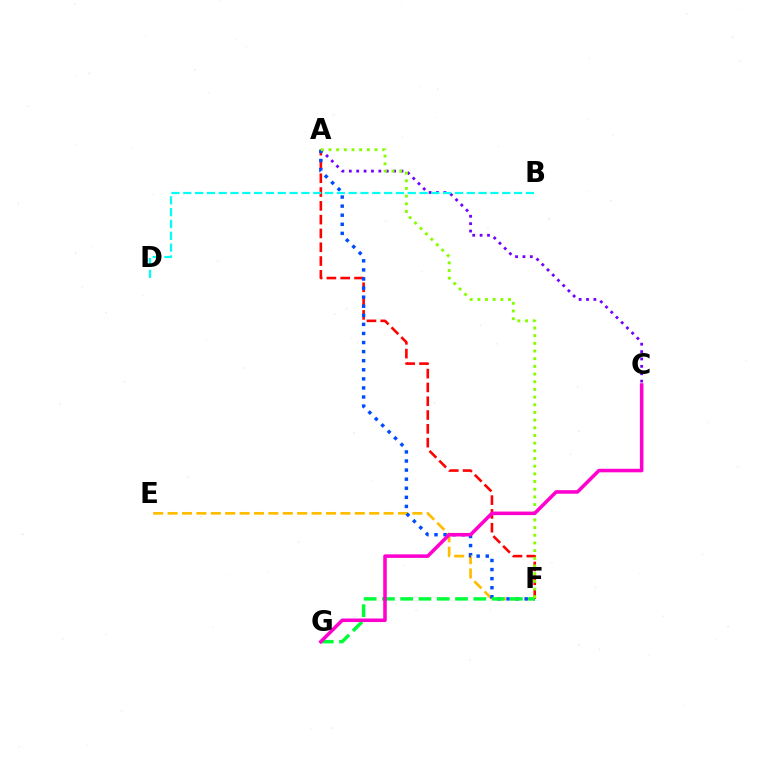{('E', 'F'): [{'color': '#ffbd00', 'line_style': 'dashed', 'thickness': 1.96}], ('A', 'C'): [{'color': '#7200ff', 'line_style': 'dotted', 'thickness': 2.01}], ('A', 'F'): [{'color': '#ff0000', 'line_style': 'dashed', 'thickness': 1.87}, {'color': '#004bff', 'line_style': 'dotted', 'thickness': 2.47}, {'color': '#84ff00', 'line_style': 'dotted', 'thickness': 2.09}], ('F', 'G'): [{'color': '#00ff39', 'line_style': 'dashed', 'thickness': 2.48}], ('B', 'D'): [{'color': '#00fff6', 'line_style': 'dashed', 'thickness': 1.61}], ('C', 'G'): [{'color': '#ff00cf', 'line_style': 'solid', 'thickness': 2.56}]}